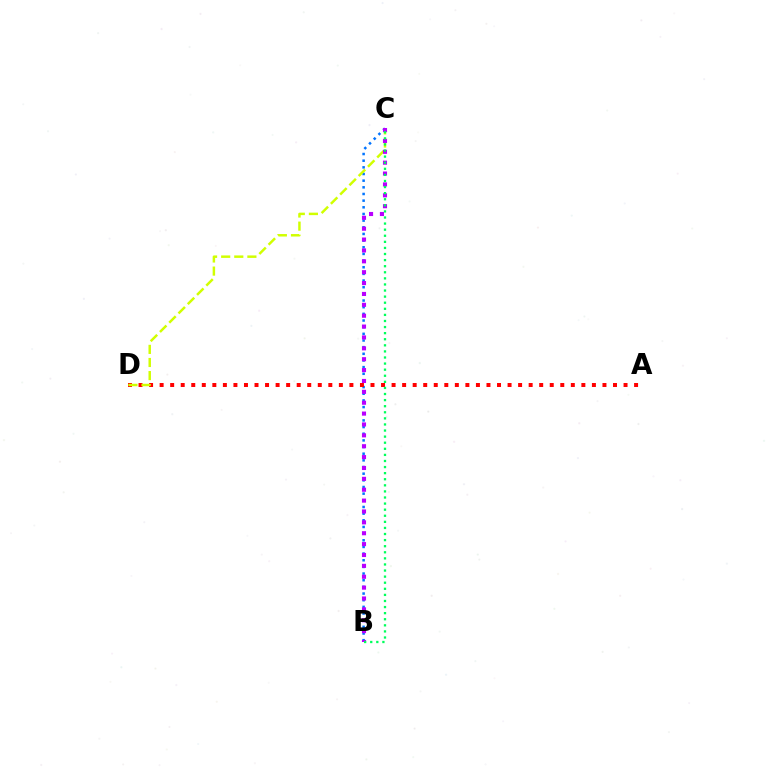{('B', 'C'): [{'color': '#0074ff', 'line_style': 'dotted', 'thickness': 1.81}, {'color': '#b900ff', 'line_style': 'dotted', 'thickness': 2.96}, {'color': '#00ff5c', 'line_style': 'dotted', 'thickness': 1.65}], ('A', 'D'): [{'color': '#ff0000', 'line_style': 'dotted', 'thickness': 2.86}], ('C', 'D'): [{'color': '#d1ff00', 'line_style': 'dashed', 'thickness': 1.78}]}